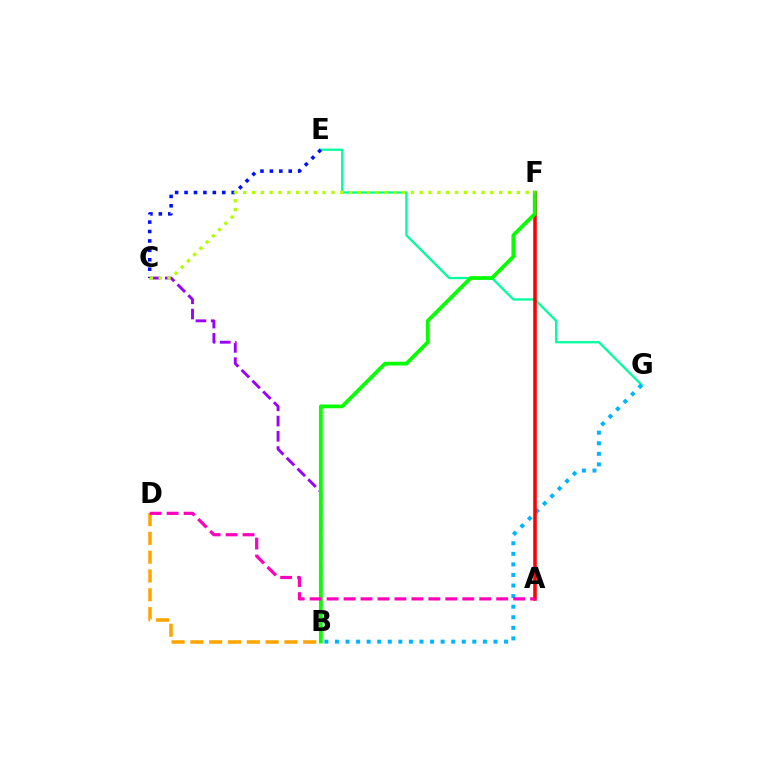{('E', 'G'): [{'color': '#00ff9d', 'line_style': 'solid', 'thickness': 1.65}], ('B', 'C'): [{'color': '#9b00ff', 'line_style': 'dashed', 'thickness': 2.07}], ('C', 'E'): [{'color': '#0010ff', 'line_style': 'dotted', 'thickness': 2.56}], ('B', 'G'): [{'color': '#00b5ff', 'line_style': 'dotted', 'thickness': 2.87}], ('A', 'F'): [{'color': '#ff0000', 'line_style': 'solid', 'thickness': 2.57}], ('B', 'F'): [{'color': '#08ff00', 'line_style': 'solid', 'thickness': 2.7}], ('B', 'D'): [{'color': '#ffa500', 'line_style': 'dashed', 'thickness': 2.56}], ('C', 'F'): [{'color': '#b3ff00', 'line_style': 'dotted', 'thickness': 2.4}], ('A', 'D'): [{'color': '#ff00bd', 'line_style': 'dashed', 'thickness': 2.3}]}